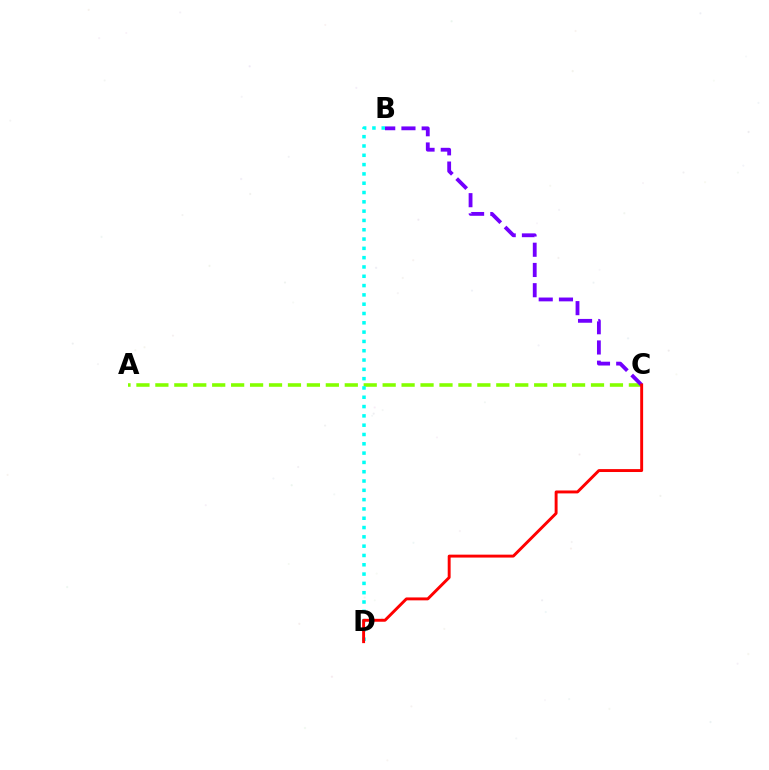{('A', 'C'): [{'color': '#84ff00', 'line_style': 'dashed', 'thickness': 2.57}], ('B', 'C'): [{'color': '#7200ff', 'line_style': 'dashed', 'thickness': 2.75}], ('B', 'D'): [{'color': '#00fff6', 'line_style': 'dotted', 'thickness': 2.53}], ('C', 'D'): [{'color': '#ff0000', 'line_style': 'solid', 'thickness': 2.1}]}